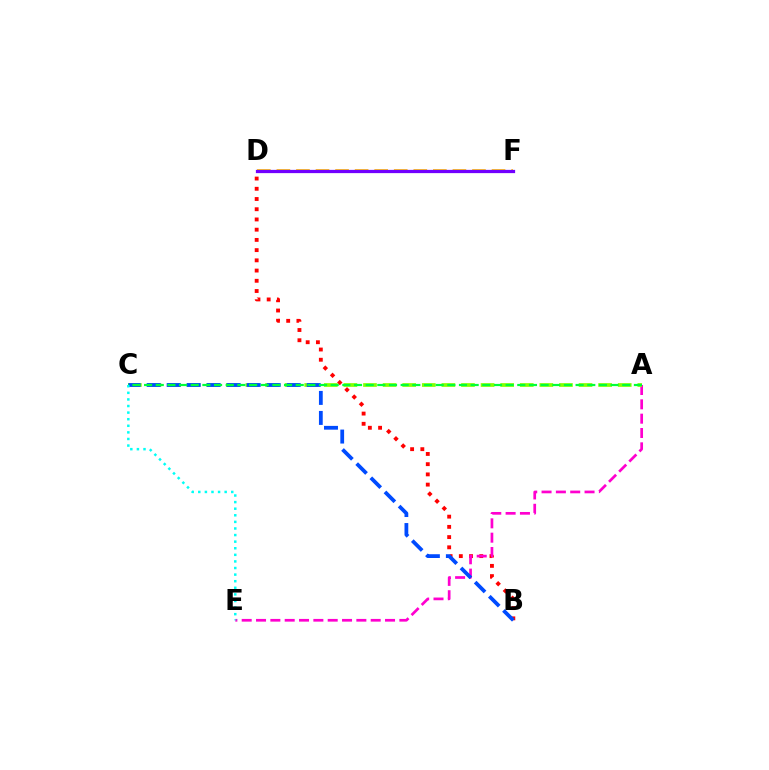{('B', 'D'): [{'color': '#ff0000', 'line_style': 'dotted', 'thickness': 2.78}], ('A', 'E'): [{'color': '#ff00cf', 'line_style': 'dashed', 'thickness': 1.95}], ('D', 'F'): [{'color': '#ffbd00', 'line_style': 'dashed', 'thickness': 2.66}, {'color': '#7200ff', 'line_style': 'solid', 'thickness': 2.33}], ('A', 'C'): [{'color': '#84ff00', 'line_style': 'dashed', 'thickness': 2.66}, {'color': '#00ff39', 'line_style': 'dashed', 'thickness': 1.58}], ('B', 'C'): [{'color': '#004bff', 'line_style': 'dashed', 'thickness': 2.72}], ('C', 'E'): [{'color': '#00fff6', 'line_style': 'dotted', 'thickness': 1.79}]}